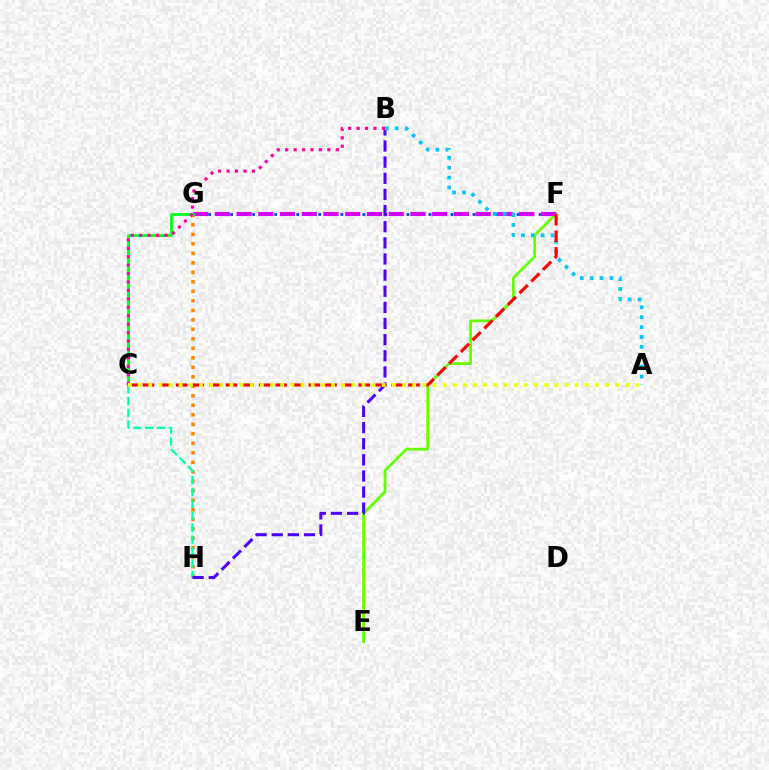{('F', 'G'): [{'color': '#003fff', 'line_style': 'dotted', 'thickness': 2.0}, {'color': '#d600ff', 'line_style': 'dashed', 'thickness': 2.95}], ('E', 'F'): [{'color': '#66ff00', 'line_style': 'solid', 'thickness': 2.0}], ('G', 'H'): [{'color': '#ff8800', 'line_style': 'dotted', 'thickness': 2.58}], ('C', 'H'): [{'color': '#00ffaf', 'line_style': 'dashed', 'thickness': 1.61}], ('B', 'H'): [{'color': '#4f00ff', 'line_style': 'dashed', 'thickness': 2.19}], ('C', 'G'): [{'color': '#00ff27', 'line_style': 'solid', 'thickness': 2.01}], ('A', 'B'): [{'color': '#00c7ff', 'line_style': 'dotted', 'thickness': 2.69}], ('C', 'F'): [{'color': '#ff0000', 'line_style': 'dashed', 'thickness': 2.25}], ('B', 'C'): [{'color': '#ff00a0', 'line_style': 'dotted', 'thickness': 2.29}], ('A', 'C'): [{'color': '#eeff00', 'line_style': 'dotted', 'thickness': 2.76}]}